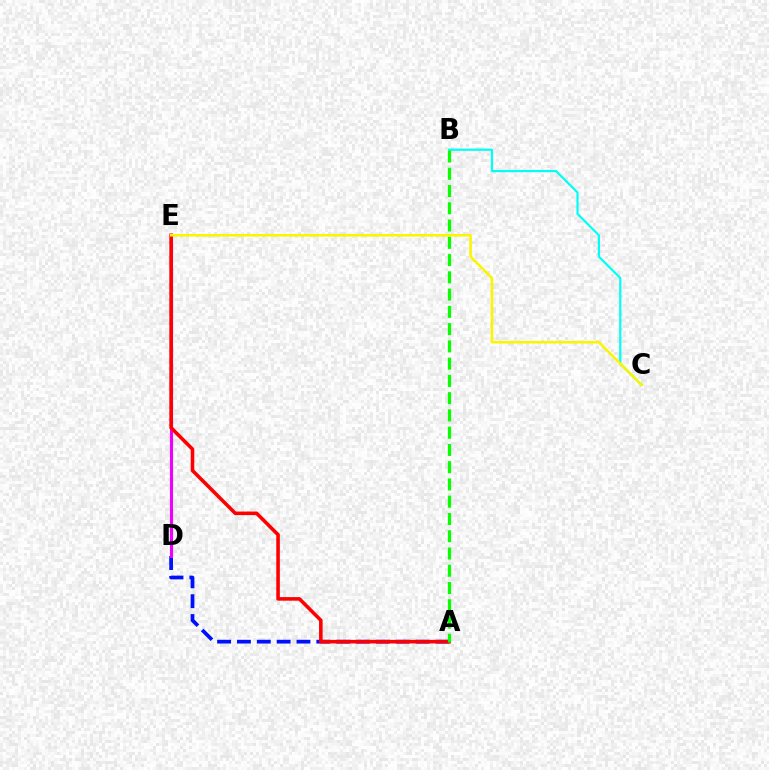{('A', 'D'): [{'color': '#0010ff', 'line_style': 'dashed', 'thickness': 2.7}], ('D', 'E'): [{'color': '#ee00ff', 'line_style': 'solid', 'thickness': 2.25}], ('B', 'C'): [{'color': '#00fff6', 'line_style': 'solid', 'thickness': 1.59}], ('A', 'E'): [{'color': '#ff0000', 'line_style': 'solid', 'thickness': 2.57}], ('A', 'B'): [{'color': '#08ff00', 'line_style': 'dashed', 'thickness': 2.34}], ('C', 'E'): [{'color': '#fcf500', 'line_style': 'solid', 'thickness': 1.85}]}